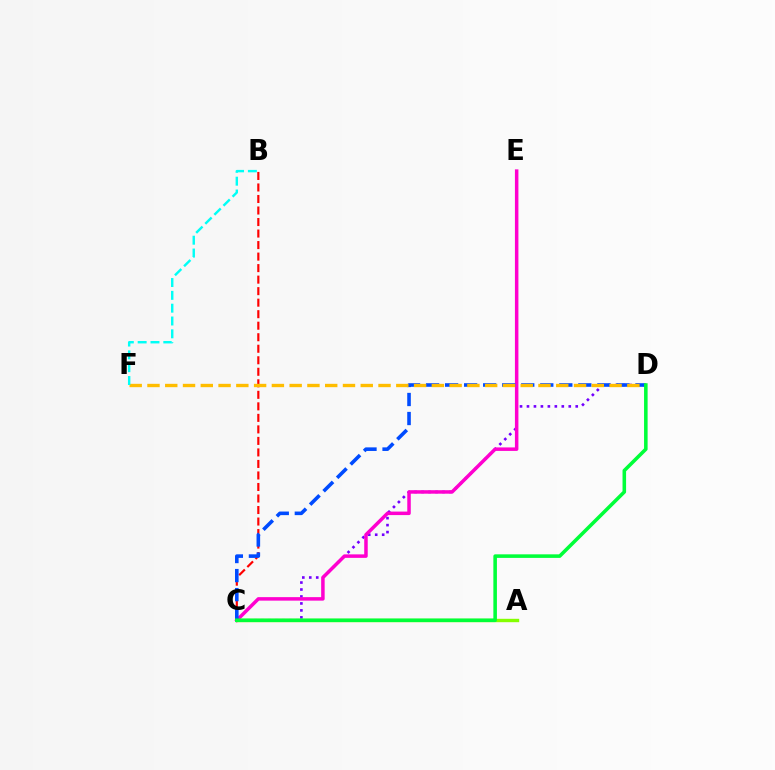{('B', 'C'): [{'color': '#ff0000', 'line_style': 'dashed', 'thickness': 1.56}], ('C', 'D'): [{'color': '#7200ff', 'line_style': 'dotted', 'thickness': 1.89}, {'color': '#004bff', 'line_style': 'dashed', 'thickness': 2.59}, {'color': '#00ff39', 'line_style': 'solid', 'thickness': 2.56}], ('C', 'E'): [{'color': '#ff00cf', 'line_style': 'solid', 'thickness': 2.52}], ('A', 'C'): [{'color': '#84ff00', 'line_style': 'solid', 'thickness': 2.44}], ('D', 'F'): [{'color': '#ffbd00', 'line_style': 'dashed', 'thickness': 2.41}], ('B', 'F'): [{'color': '#00fff6', 'line_style': 'dashed', 'thickness': 1.74}]}